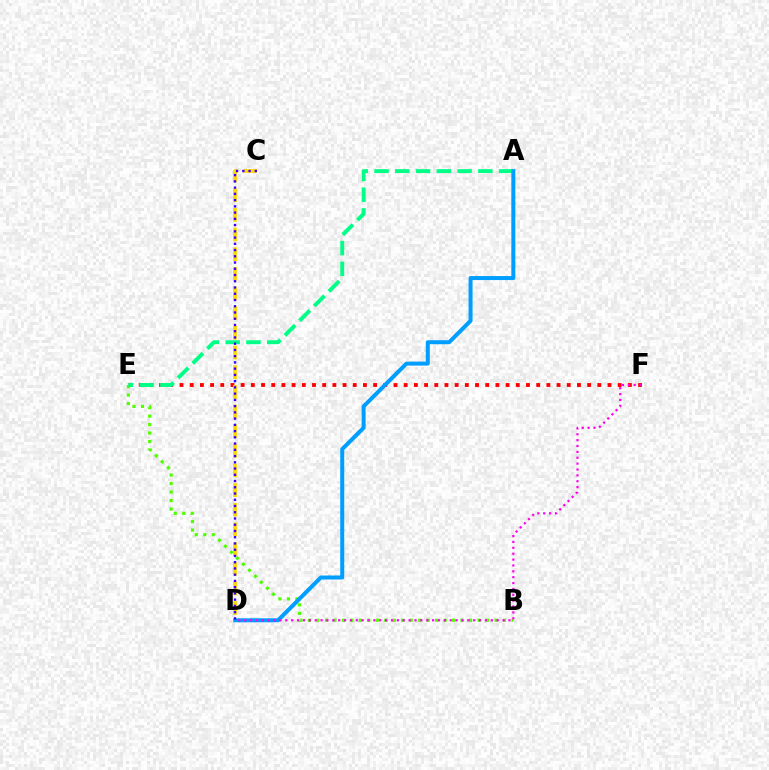{('E', 'F'): [{'color': '#ff0000', 'line_style': 'dotted', 'thickness': 2.77}], ('B', 'E'): [{'color': '#4fff00', 'line_style': 'dotted', 'thickness': 2.3}], ('A', 'E'): [{'color': '#00ff86', 'line_style': 'dashed', 'thickness': 2.82}], ('A', 'D'): [{'color': '#009eff', 'line_style': 'solid', 'thickness': 2.88}], ('C', 'D'): [{'color': '#ffd500', 'line_style': 'dashed', 'thickness': 2.67}, {'color': '#3700ff', 'line_style': 'dotted', 'thickness': 1.7}], ('D', 'F'): [{'color': '#ff00ed', 'line_style': 'dotted', 'thickness': 1.6}]}